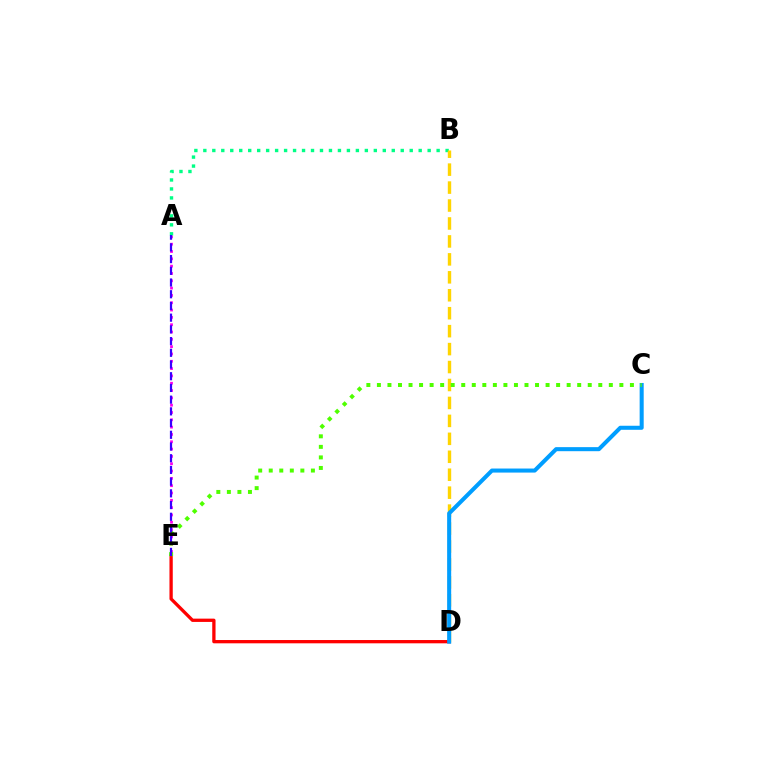{('A', 'E'): [{'color': '#ff00ed', 'line_style': 'dotted', 'thickness': 1.99}, {'color': '#3700ff', 'line_style': 'dashed', 'thickness': 1.59}], ('A', 'B'): [{'color': '#00ff86', 'line_style': 'dotted', 'thickness': 2.44}], ('B', 'D'): [{'color': '#ffd500', 'line_style': 'dashed', 'thickness': 2.44}], ('D', 'E'): [{'color': '#ff0000', 'line_style': 'solid', 'thickness': 2.37}], ('C', 'D'): [{'color': '#009eff', 'line_style': 'solid', 'thickness': 2.92}], ('C', 'E'): [{'color': '#4fff00', 'line_style': 'dotted', 'thickness': 2.86}]}